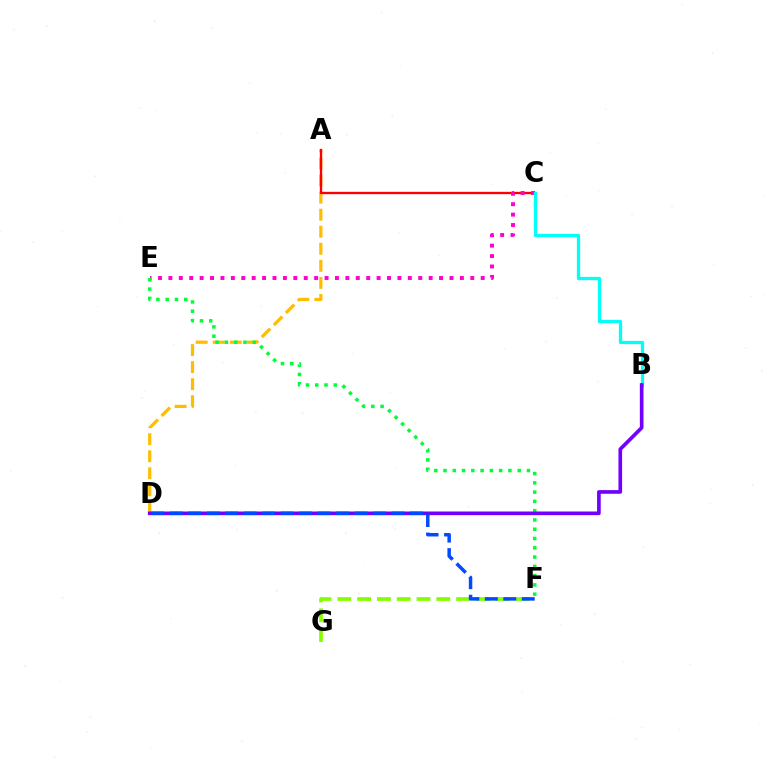{('A', 'D'): [{'color': '#ffbd00', 'line_style': 'dashed', 'thickness': 2.32}], ('A', 'C'): [{'color': '#ff0000', 'line_style': 'solid', 'thickness': 1.68}], ('C', 'E'): [{'color': '#ff00cf', 'line_style': 'dotted', 'thickness': 2.83}], ('F', 'G'): [{'color': '#84ff00', 'line_style': 'dashed', 'thickness': 2.69}], ('B', 'C'): [{'color': '#00fff6', 'line_style': 'solid', 'thickness': 2.35}], ('E', 'F'): [{'color': '#00ff39', 'line_style': 'dotted', 'thickness': 2.52}], ('B', 'D'): [{'color': '#7200ff', 'line_style': 'solid', 'thickness': 2.64}], ('D', 'F'): [{'color': '#004bff', 'line_style': 'dashed', 'thickness': 2.51}]}